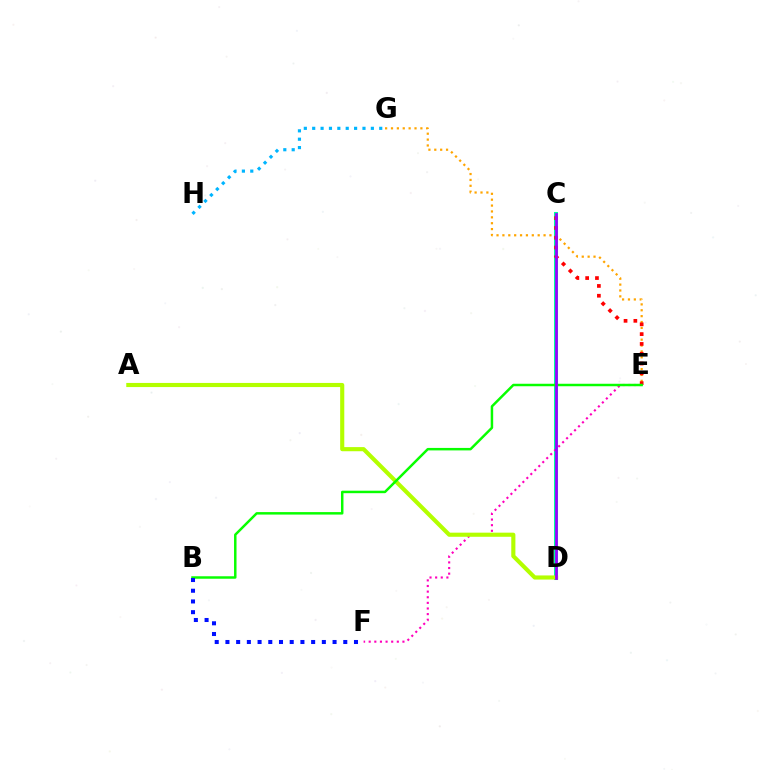{('C', 'D'): [{'color': '#00ff9d', 'line_style': 'solid', 'thickness': 2.91}, {'color': '#9b00ff', 'line_style': 'solid', 'thickness': 1.97}], ('G', 'H'): [{'color': '#00b5ff', 'line_style': 'dotted', 'thickness': 2.28}], ('E', 'G'): [{'color': '#ffa500', 'line_style': 'dotted', 'thickness': 1.6}], ('C', 'E'): [{'color': '#ff0000', 'line_style': 'dotted', 'thickness': 2.66}], ('E', 'F'): [{'color': '#ff00bd', 'line_style': 'dotted', 'thickness': 1.53}], ('A', 'D'): [{'color': '#b3ff00', 'line_style': 'solid', 'thickness': 2.97}], ('B', 'E'): [{'color': '#08ff00', 'line_style': 'solid', 'thickness': 1.78}], ('B', 'F'): [{'color': '#0010ff', 'line_style': 'dotted', 'thickness': 2.91}]}